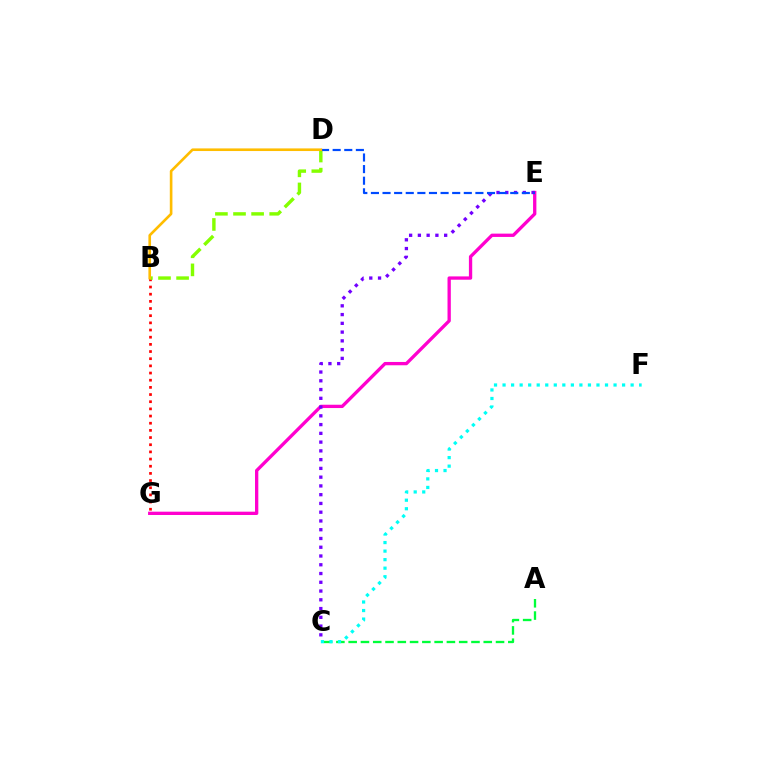{('E', 'G'): [{'color': '#ff00cf', 'line_style': 'solid', 'thickness': 2.38}], ('A', 'C'): [{'color': '#00ff39', 'line_style': 'dashed', 'thickness': 1.67}], ('B', 'G'): [{'color': '#ff0000', 'line_style': 'dotted', 'thickness': 1.95}], ('B', 'D'): [{'color': '#84ff00', 'line_style': 'dashed', 'thickness': 2.46}, {'color': '#ffbd00', 'line_style': 'solid', 'thickness': 1.89}], ('C', 'F'): [{'color': '#00fff6', 'line_style': 'dotted', 'thickness': 2.32}], ('C', 'E'): [{'color': '#7200ff', 'line_style': 'dotted', 'thickness': 2.38}], ('D', 'E'): [{'color': '#004bff', 'line_style': 'dashed', 'thickness': 1.58}]}